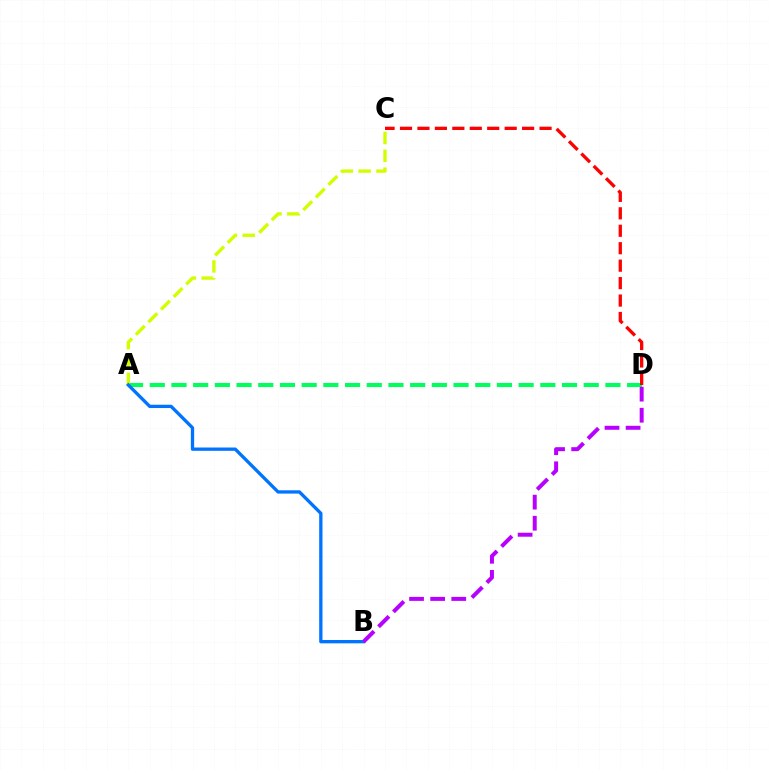{('A', 'D'): [{'color': '#00ff5c', 'line_style': 'dashed', 'thickness': 2.95}], ('A', 'C'): [{'color': '#d1ff00', 'line_style': 'dashed', 'thickness': 2.42}], ('A', 'B'): [{'color': '#0074ff', 'line_style': 'solid', 'thickness': 2.38}], ('C', 'D'): [{'color': '#ff0000', 'line_style': 'dashed', 'thickness': 2.37}], ('B', 'D'): [{'color': '#b900ff', 'line_style': 'dashed', 'thickness': 2.87}]}